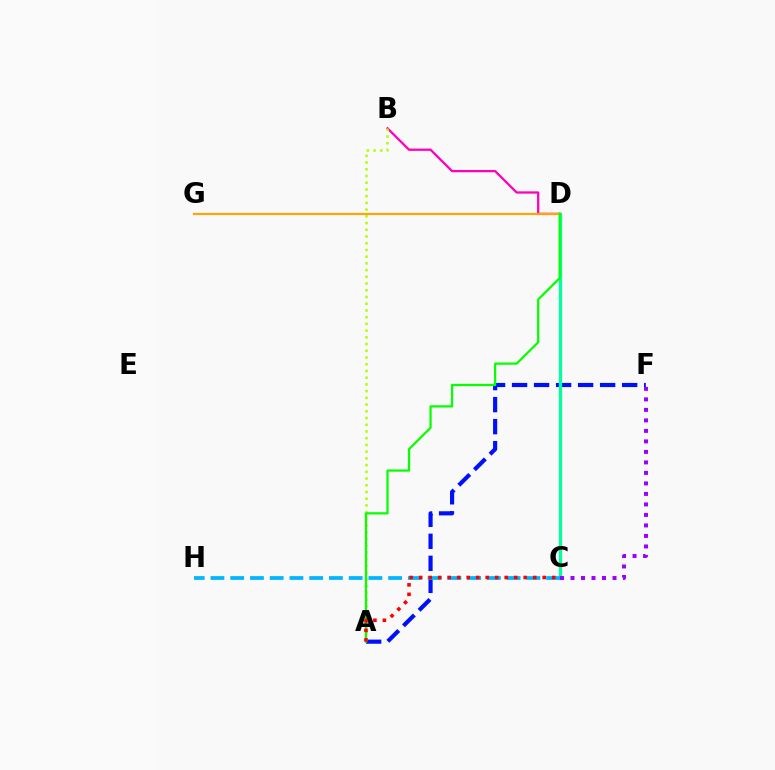{('A', 'F'): [{'color': '#0010ff', 'line_style': 'dashed', 'thickness': 2.99}], ('B', 'D'): [{'color': '#ff00bd', 'line_style': 'solid', 'thickness': 1.64}], ('C', 'D'): [{'color': '#00ff9d', 'line_style': 'solid', 'thickness': 2.36}], ('A', 'B'): [{'color': '#b3ff00', 'line_style': 'dotted', 'thickness': 1.83}], ('C', 'H'): [{'color': '#00b5ff', 'line_style': 'dashed', 'thickness': 2.68}], ('D', 'G'): [{'color': '#ffa500', 'line_style': 'solid', 'thickness': 1.56}], ('A', 'D'): [{'color': '#08ff00', 'line_style': 'solid', 'thickness': 1.62}], ('A', 'C'): [{'color': '#ff0000', 'line_style': 'dotted', 'thickness': 2.58}], ('C', 'F'): [{'color': '#9b00ff', 'line_style': 'dotted', 'thickness': 2.85}]}